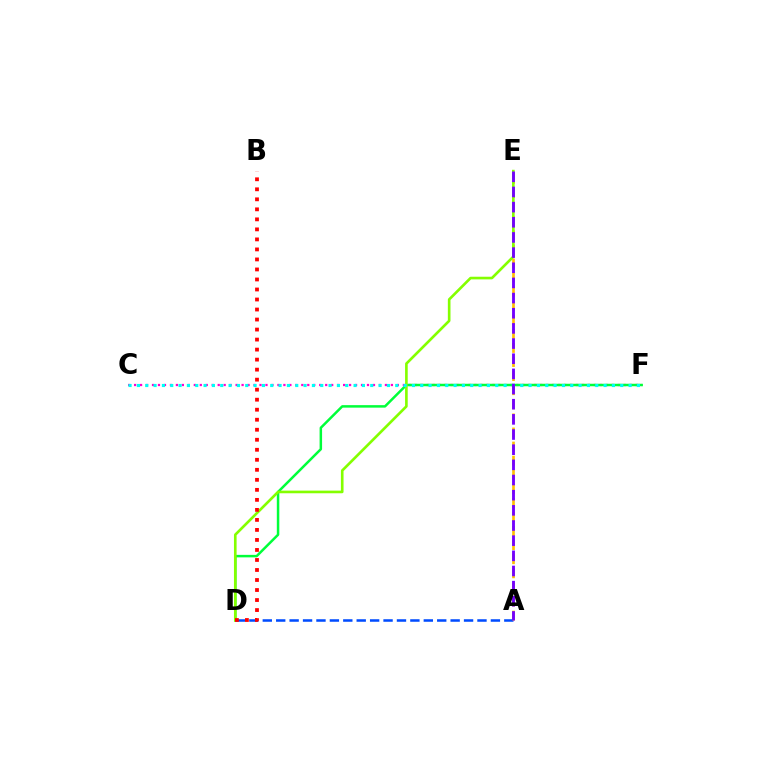{('A', 'D'): [{'color': '#004bff', 'line_style': 'dashed', 'thickness': 1.82}], ('C', 'F'): [{'color': '#ff00cf', 'line_style': 'dotted', 'thickness': 1.62}, {'color': '#00fff6', 'line_style': 'dotted', 'thickness': 2.26}], ('A', 'E'): [{'color': '#ffbd00', 'line_style': 'dashed', 'thickness': 1.91}, {'color': '#7200ff', 'line_style': 'dashed', 'thickness': 2.06}], ('D', 'F'): [{'color': '#00ff39', 'line_style': 'solid', 'thickness': 1.8}], ('D', 'E'): [{'color': '#84ff00', 'line_style': 'solid', 'thickness': 1.9}], ('B', 'D'): [{'color': '#ff0000', 'line_style': 'dotted', 'thickness': 2.72}]}